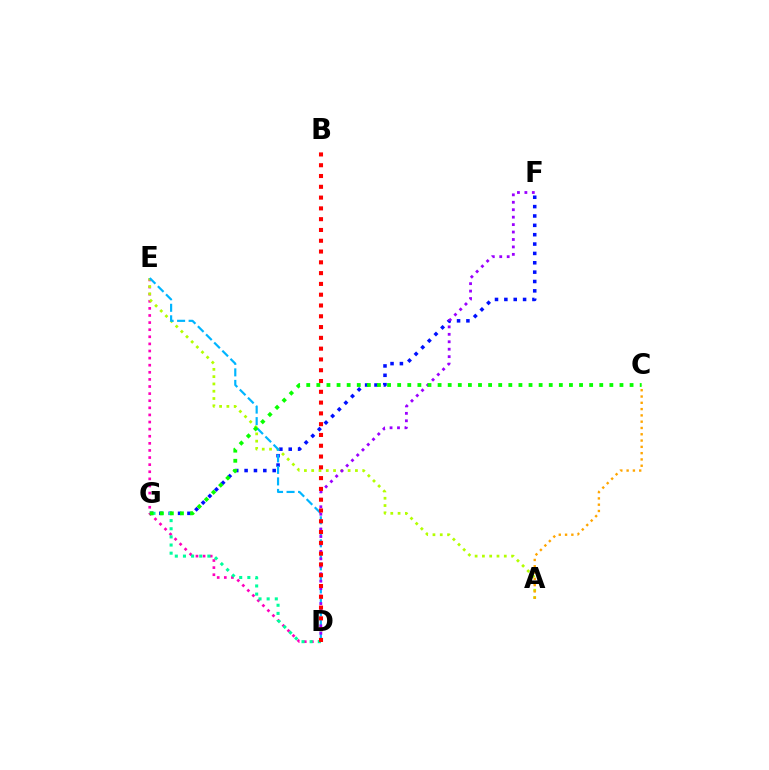{('F', 'G'): [{'color': '#0010ff', 'line_style': 'dotted', 'thickness': 2.54}], ('D', 'E'): [{'color': '#ff00bd', 'line_style': 'dotted', 'thickness': 1.93}, {'color': '#00b5ff', 'line_style': 'dashed', 'thickness': 1.57}], ('A', 'E'): [{'color': '#b3ff00', 'line_style': 'dotted', 'thickness': 1.98}], ('D', 'F'): [{'color': '#9b00ff', 'line_style': 'dotted', 'thickness': 2.02}], ('A', 'C'): [{'color': '#ffa500', 'line_style': 'dotted', 'thickness': 1.71}], ('D', 'G'): [{'color': '#00ff9d', 'line_style': 'dotted', 'thickness': 2.21}], ('B', 'D'): [{'color': '#ff0000', 'line_style': 'dotted', 'thickness': 2.93}], ('C', 'G'): [{'color': '#08ff00', 'line_style': 'dotted', 'thickness': 2.75}]}